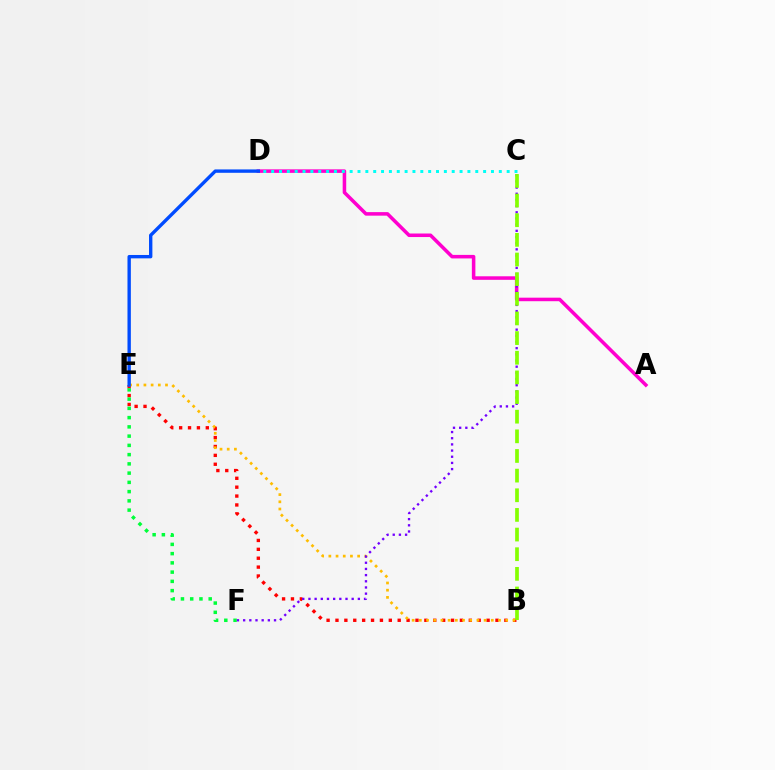{('B', 'E'): [{'color': '#ff0000', 'line_style': 'dotted', 'thickness': 2.42}, {'color': '#ffbd00', 'line_style': 'dotted', 'thickness': 1.96}], ('A', 'D'): [{'color': '#ff00cf', 'line_style': 'solid', 'thickness': 2.55}], ('E', 'F'): [{'color': '#00ff39', 'line_style': 'dotted', 'thickness': 2.51}], ('D', 'E'): [{'color': '#004bff', 'line_style': 'solid', 'thickness': 2.43}], ('C', 'F'): [{'color': '#7200ff', 'line_style': 'dotted', 'thickness': 1.68}], ('C', 'D'): [{'color': '#00fff6', 'line_style': 'dotted', 'thickness': 2.13}], ('B', 'C'): [{'color': '#84ff00', 'line_style': 'dashed', 'thickness': 2.67}]}